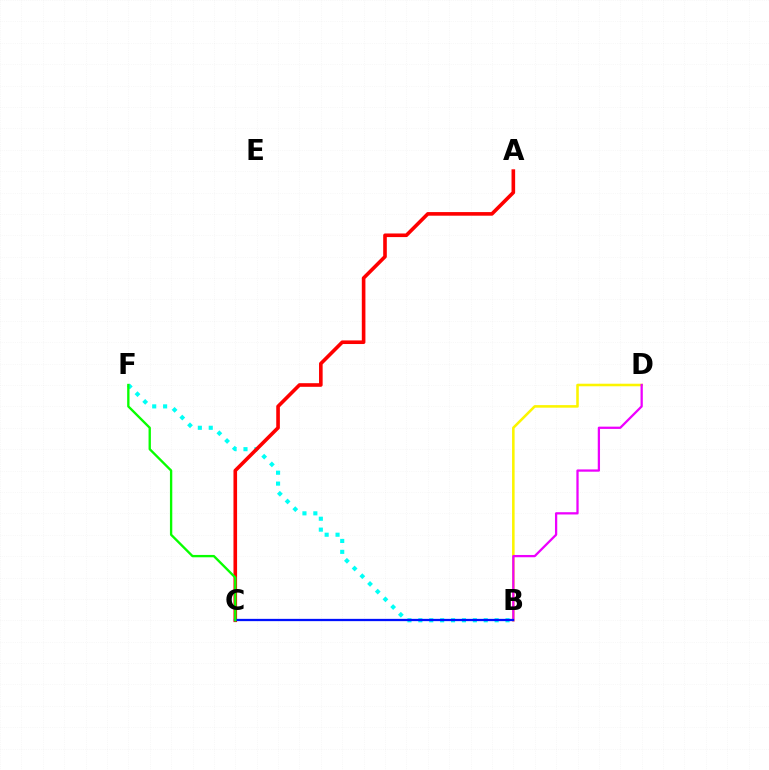{('B', 'F'): [{'color': '#00fff6', 'line_style': 'dotted', 'thickness': 2.96}], ('B', 'D'): [{'color': '#fcf500', 'line_style': 'solid', 'thickness': 1.85}, {'color': '#ee00ff', 'line_style': 'solid', 'thickness': 1.63}], ('A', 'C'): [{'color': '#ff0000', 'line_style': 'solid', 'thickness': 2.6}], ('B', 'C'): [{'color': '#0010ff', 'line_style': 'solid', 'thickness': 1.64}], ('C', 'F'): [{'color': '#08ff00', 'line_style': 'solid', 'thickness': 1.69}]}